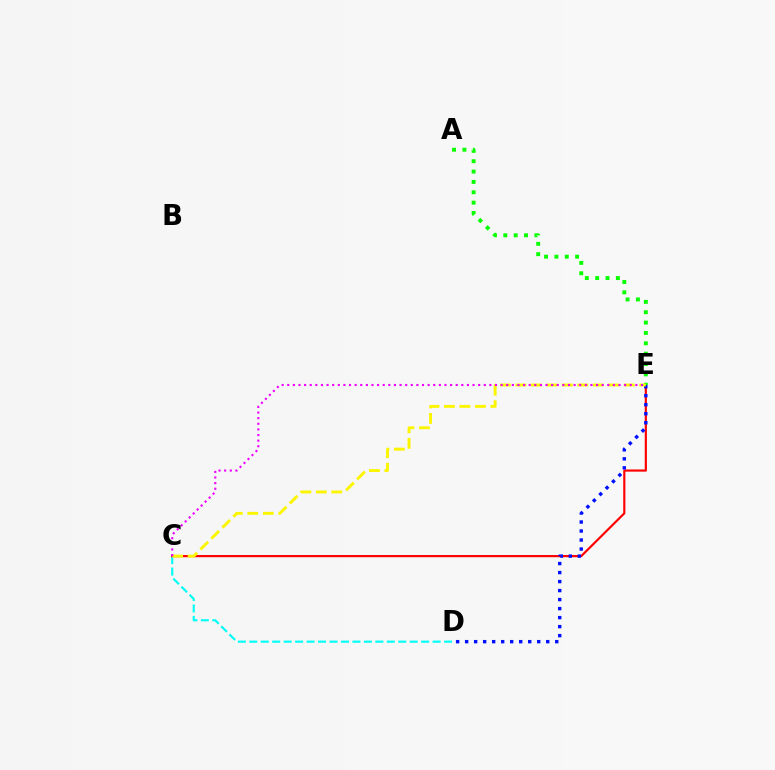{('C', 'D'): [{'color': '#00fff6', 'line_style': 'dashed', 'thickness': 1.56}], ('C', 'E'): [{'color': '#ff0000', 'line_style': 'solid', 'thickness': 1.56}, {'color': '#fcf500', 'line_style': 'dashed', 'thickness': 2.1}, {'color': '#ee00ff', 'line_style': 'dotted', 'thickness': 1.53}], ('D', 'E'): [{'color': '#0010ff', 'line_style': 'dotted', 'thickness': 2.45}], ('A', 'E'): [{'color': '#08ff00', 'line_style': 'dotted', 'thickness': 2.81}]}